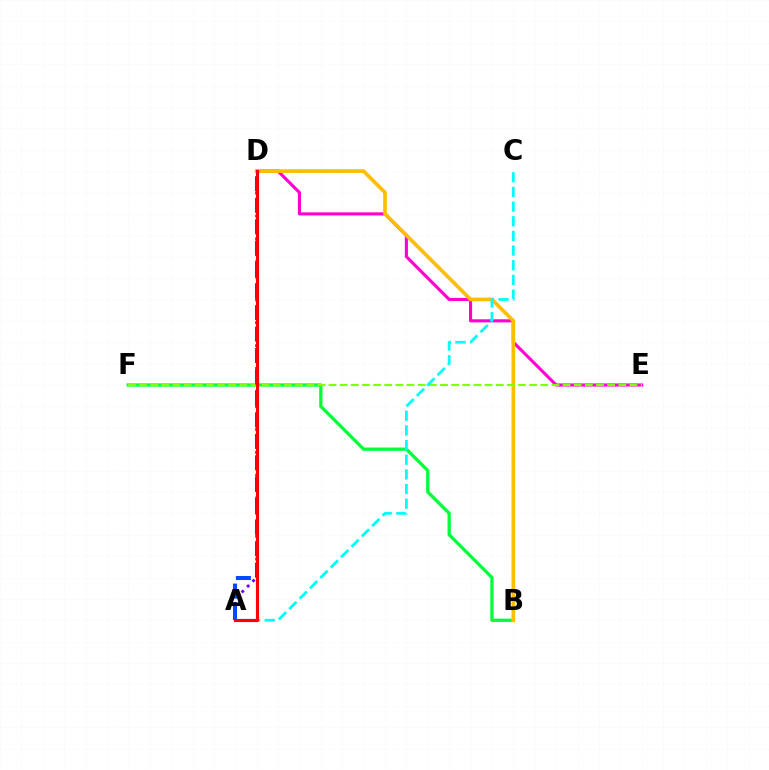{('D', 'E'): [{'color': '#ff00cf', 'line_style': 'solid', 'thickness': 2.24}], ('A', 'D'): [{'color': '#7200ff', 'line_style': 'dotted', 'thickness': 2.07}, {'color': '#004bff', 'line_style': 'dashed', 'thickness': 2.92}, {'color': '#ff0000', 'line_style': 'solid', 'thickness': 2.25}], ('B', 'F'): [{'color': '#00ff39', 'line_style': 'solid', 'thickness': 2.35}], ('B', 'D'): [{'color': '#ffbd00', 'line_style': 'solid', 'thickness': 2.64}], ('E', 'F'): [{'color': '#84ff00', 'line_style': 'dashed', 'thickness': 1.51}], ('A', 'C'): [{'color': '#00fff6', 'line_style': 'dashed', 'thickness': 1.99}]}